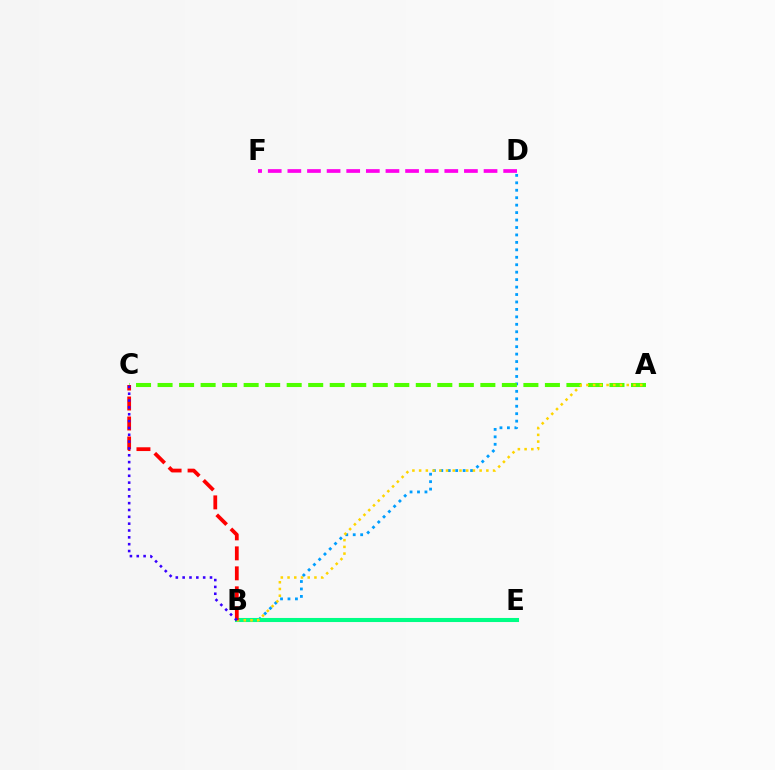{('B', 'D'): [{'color': '#009eff', 'line_style': 'dotted', 'thickness': 2.02}], ('B', 'E'): [{'color': '#00ff86', 'line_style': 'solid', 'thickness': 2.93}], ('A', 'C'): [{'color': '#4fff00', 'line_style': 'dashed', 'thickness': 2.92}], ('A', 'B'): [{'color': '#ffd500', 'line_style': 'dotted', 'thickness': 1.83}], ('B', 'C'): [{'color': '#ff0000', 'line_style': 'dashed', 'thickness': 2.71}, {'color': '#3700ff', 'line_style': 'dotted', 'thickness': 1.86}], ('D', 'F'): [{'color': '#ff00ed', 'line_style': 'dashed', 'thickness': 2.67}]}